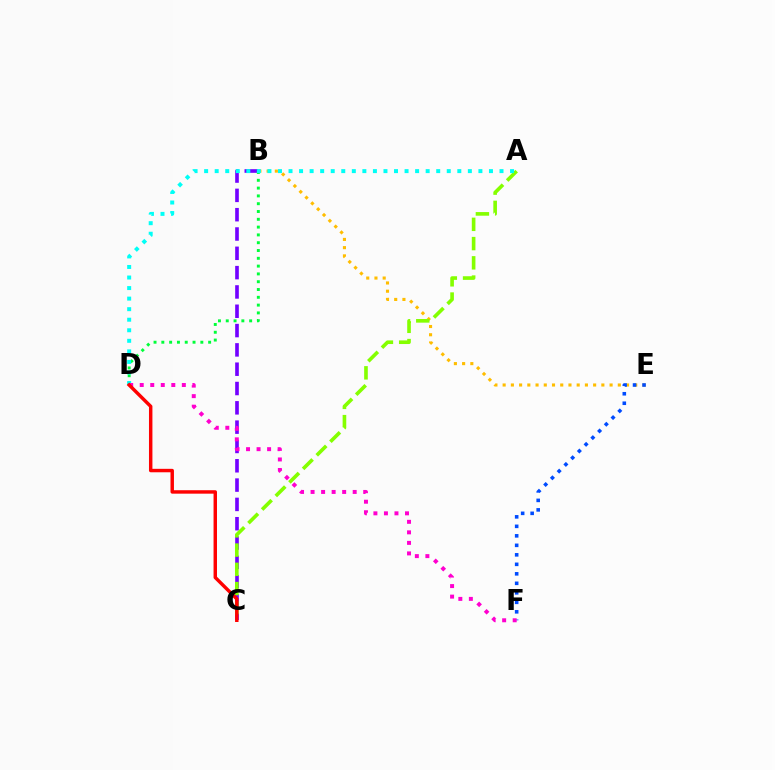{('B', 'E'): [{'color': '#ffbd00', 'line_style': 'dotted', 'thickness': 2.23}], ('B', 'C'): [{'color': '#7200ff', 'line_style': 'dashed', 'thickness': 2.62}], ('E', 'F'): [{'color': '#004bff', 'line_style': 'dotted', 'thickness': 2.58}], ('B', 'D'): [{'color': '#00ff39', 'line_style': 'dotted', 'thickness': 2.12}], ('A', 'C'): [{'color': '#84ff00', 'line_style': 'dashed', 'thickness': 2.62}], ('A', 'D'): [{'color': '#00fff6', 'line_style': 'dotted', 'thickness': 2.87}], ('D', 'F'): [{'color': '#ff00cf', 'line_style': 'dotted', 'thickness': 2.86}], ('C', 'D'): [{'color': '#ff0000', 'line_style': 'solid', 'thickness': 2.48}]}